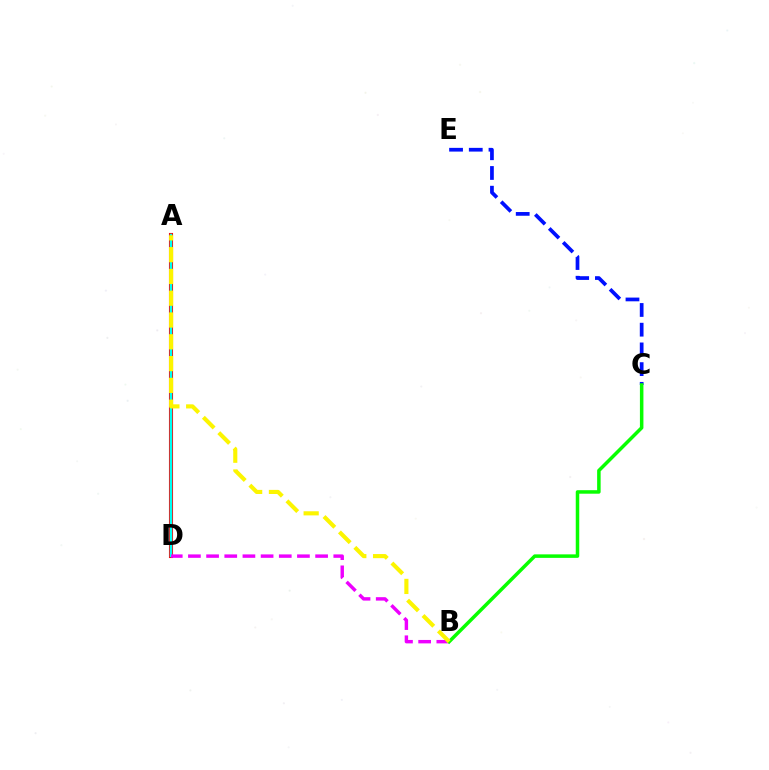{('A', 'D'): [{'color': '#ff0000', 'line_style': 'solid', 'thickness': 2.95}, {'color': '#00fff6', 'line_style': 'solid', 'thickness': 1.76}], ('B', 'D'): [{'color': '#ee00ff', 'line_style': 'dashed', 'thickness': 2.47}], ('C', 'E'): [{'color': '#0010ff', 'line_style': 'dashed', 'thickness': 2.68}], ('B', 'C'): [{'color': '#08ff00', 'line_style': 'solid', 'thickness': 2.52}], ('A', 'B'): [{'color': '#fcf500', 'line_style': 'dashed', 'thickness': 2.96}]}